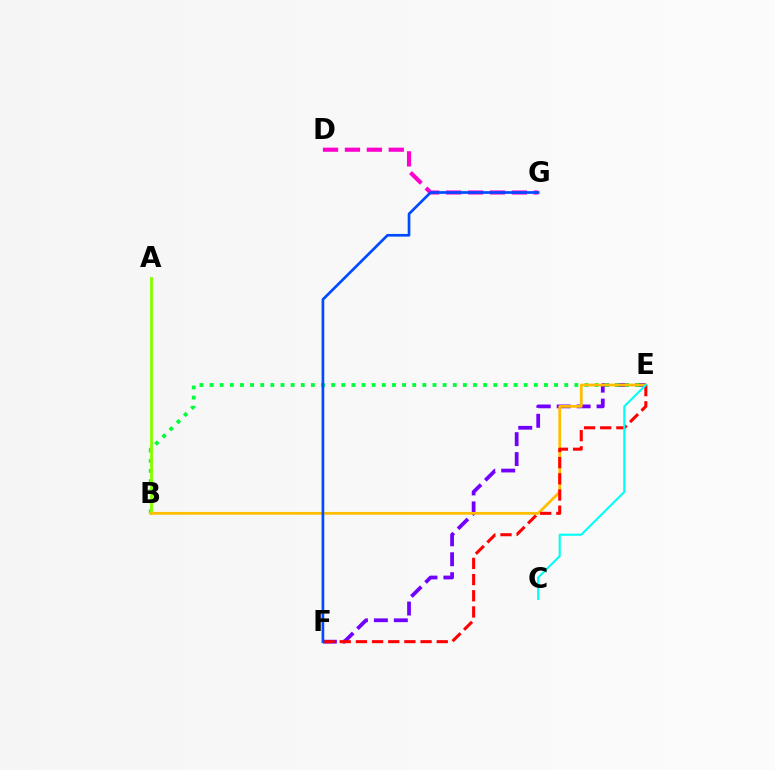{('D', 'G'): [{'color': '#ff00cf', 'line_style': 'dashed', 'thickness': 2.98}], ('E', 'F'): [{'color': '#7200ff', 'line_style': 'dashed', 'thickness': 2.71}, {'color': '#ff0000', 'line_style': 'dashed', 'thickness': 2.2}], ('B', 'E'): [{'color': '#00ff39', 'line_style': 'dotted', 'thickness': 2.75}, {'color': '#ffbd00', 'line_style': 'solid', 'thickness': 1.98}], ('A', 'B'): [{'color': '#84ff00', 'line_style': 'solid', 'thickness': 2.04}], ('C', 'E'): [{'color': '#00fff6', 'line_style': 'solid', 'thickness': 1.52}], ('F', 'G'): [{'color': '#004bff', 'line_style': 'solid', 'thickness': 1.93}]}